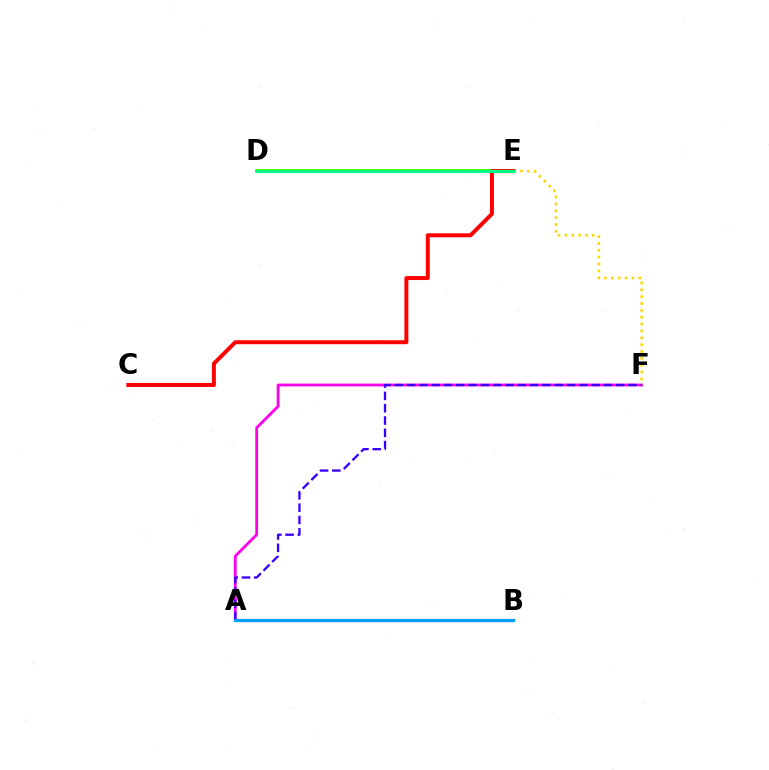{('A', 'F'): [{'color': '#ff00ed', 'line_style': 'solid', 'thickness': 2.01}, {'color': '#3700ff', 'line_style': 'dashed', 'thickness': 1.67}], ('E', 'F'): [{'color': '#ffd500', 'line_style': 'dotted', 'thickness': 1.86}], ('D', 'E'): [{'color': '#4fff00', 'line_style': 'solid', 'thickness': 2.85}, {'color': '#00ff86', 'line_style': 'solid', 'thickness': 2.17}], ('C', 'E'): [{'color': '#ff0000', 'line_style': 'solid', 'thickness': 2.85}], ('A', 'B'): [{'color': '#009eff', 'line_style': 'solid', 'thickness': 2.36}]}